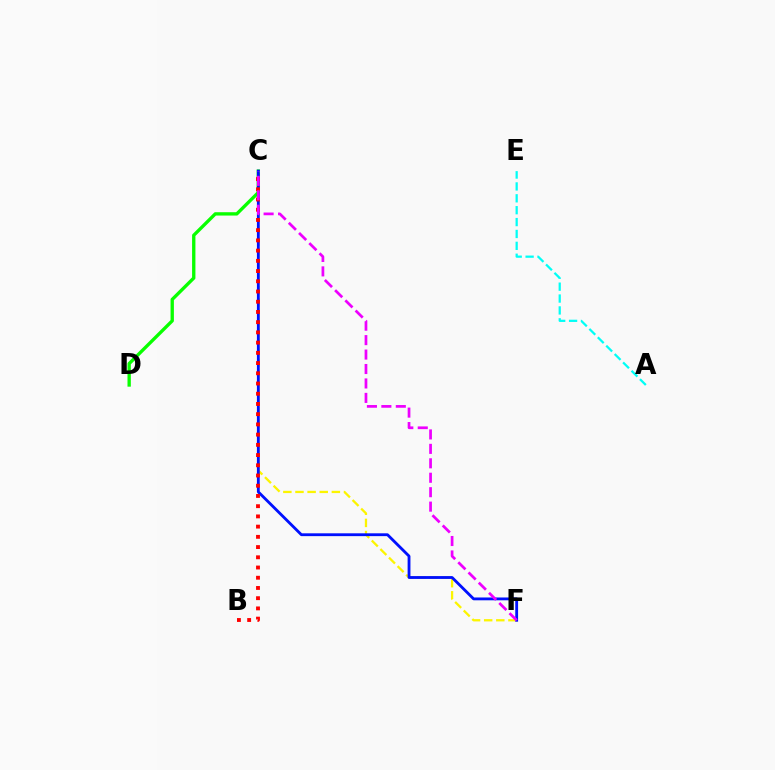{('C', 'D'): [{'color': '#08ff00', 'line_style': 'solid', 'thickness': 2.4}], ('C', 'F'): [{'color': '#fcf500', 'line_style': 'dashed', 'thickness': 1.65}, {'color': '#0010ff', 'line_style': 'solid', 'thickness': 2.04}, {'color': '#ee00ff', 'line_style': 'dashed', 'thickness': 1.96}], ('A', 'E'): [{'color': '#00fff6', 'line_style': 'dashed', 'thickness': 1.61}], ('B', 'C'): [{'color': '#ff0000', 'line_style': 'dotted', 'thickness': 2.78}]}